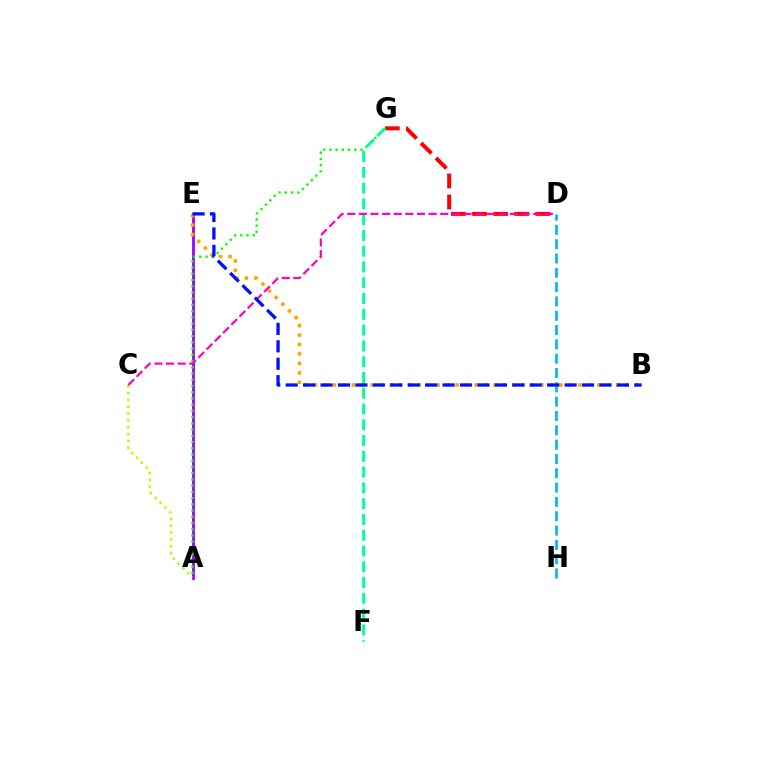{('A', 'E'): [{'color': '#9b00ff', 'line_style': 'solid', 'thickness': 2.02}], ('A', 'C'): [{'color': '#b3ff00', 'line_style': 'dotted', 'thickness': 1.86}], ('D', 'G'): [{'color': '#ff0000', 'line_style': 'dashed', 'thickness': 2.86}], ('D', 'H'): [{'color': '#00b5ff', 'line_style': 'dashed', 'thickness': 1.95}], ('B', 'E'): [{'color': '#ffa500', 'line_style': 'dotted', 'thickness': 2.56}, {'color': '#0010ff', 'line_style': 'dashed', 'thickness': 2.37}], ('A', 'G'): [{'color': '#08ff00', 'line_style': 'dotted', 'thickness': 1.69}], ('F', 'G'): [{'color': '#00ff9d', 'line_style': 'dashed', 'thickness': 2.14}], ('C', 'D'): [{'color': '#ff00bd', 'line_style': 'dashed', 'thickness': 1.58}]}